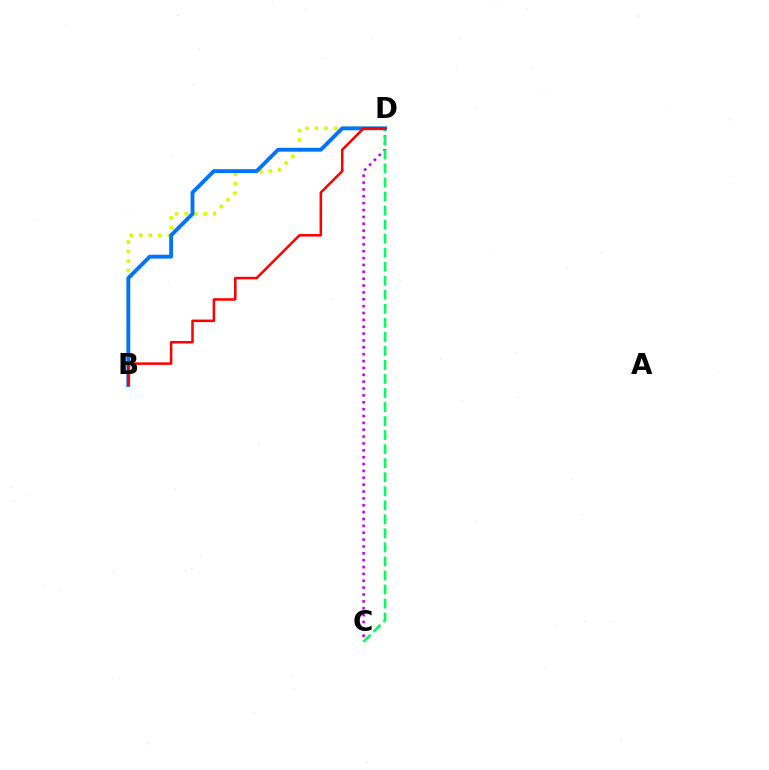{('B', 'D'): [{'color': '#d1ff00', 'line_style': 'dotted', 'thickness': 2.59}, {'color': '#0074ff', 'line_style': 'solid', 'thickness': 2.78}, {'color': '#ff0000', 'line_style': 'solid', 'thickness': 1.82}], ('C', 'D'): [{'color': '#b900ff', 'line_style': 'dotted', 'thickness': 1.87}, {'color': '#00ff5c', 'line_style': 'dashed', 'thickness': 1.91}]}